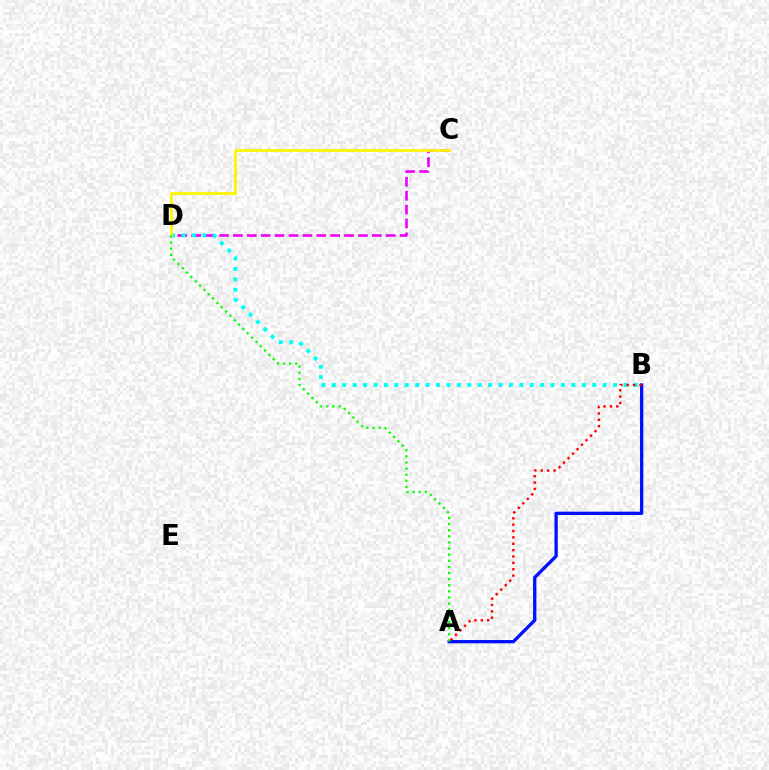{('A', 'B'): [{'color': '#0010ff', 'line_style': 'solid', 'thickness': 2.38}, {'color': '#ff0000', 'line_style': 'dotted', 'thickness': 1.73}], ('C', 'D'): [{'color': '#ee00ff', 'line_style': 'dashed', 'thickness': 1.89}, {'color': '#fcf500', 'line_style': 'solid', 'thickness': 1.98}], ('B', 'D'): [{'color': '#00fff6', 'line_style': 'dotted', 'thickness': 2.83}], ('A', 'D'): [{'color': '#08ff00', 'line_style': 'dotted', 'thickness': 1.66}]}